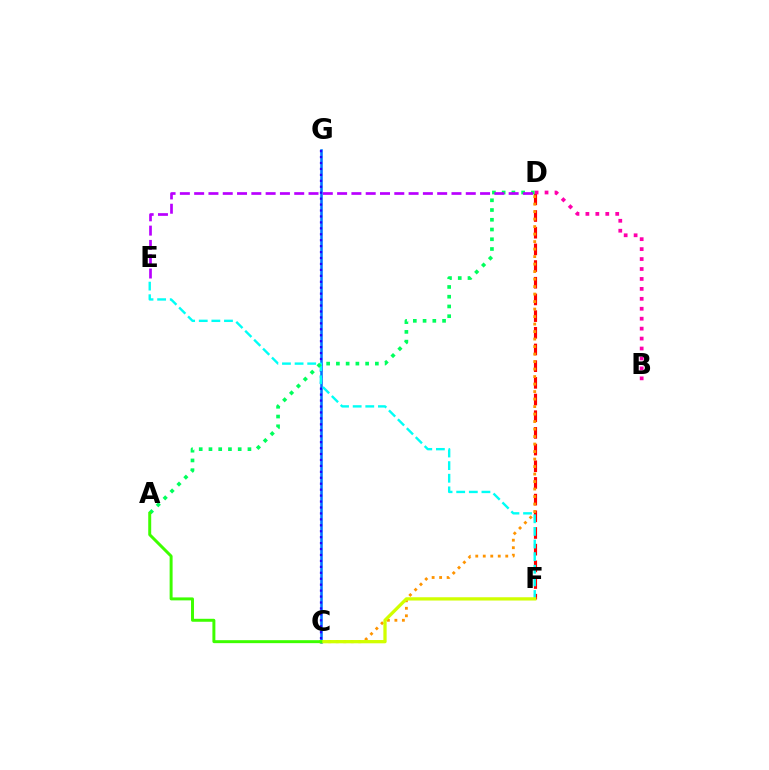{('D', 'F'): [{'color': '#ff0000', 'line_style': 'dashed', 'thickness': 2.27}], ('C', 'G'): [{'color': '#0074ff', 'line_style': 'solid', 'thickness': 1.85}, {'color': '#2500ff', 'line_style': 'dotted', 'thickness': 1.61}], ('E', 'F'): [{'color': '#00fff6', 'line_style': 'dashed', 'thickness': 1.71}], ('A', 'D'): [{'color': '#00ff5c', 'line_style': 'dotted', 'thickness': 2.65}], ('C', 'D'): [{'color': '#ff9400', 'line_style': 'dotted', 'thickness': 2.04}], ('B', 'D'): [{'color': '#ff00ac', 'line_style': 'dotted', 'thickness': 2.7}], ('C', 'F'): [{'color': '#d1ff00', 'line_style': 'solid', 'thickness': 2.36}], ('A', 'C'): [{'color': '#3dff00', 'line_style': 'solid', 'thickness': 2.14}], ('D', 'E'): [{'color': '#b900ff', 'line_style': 'dashed', 'thickness': 1.94}]}